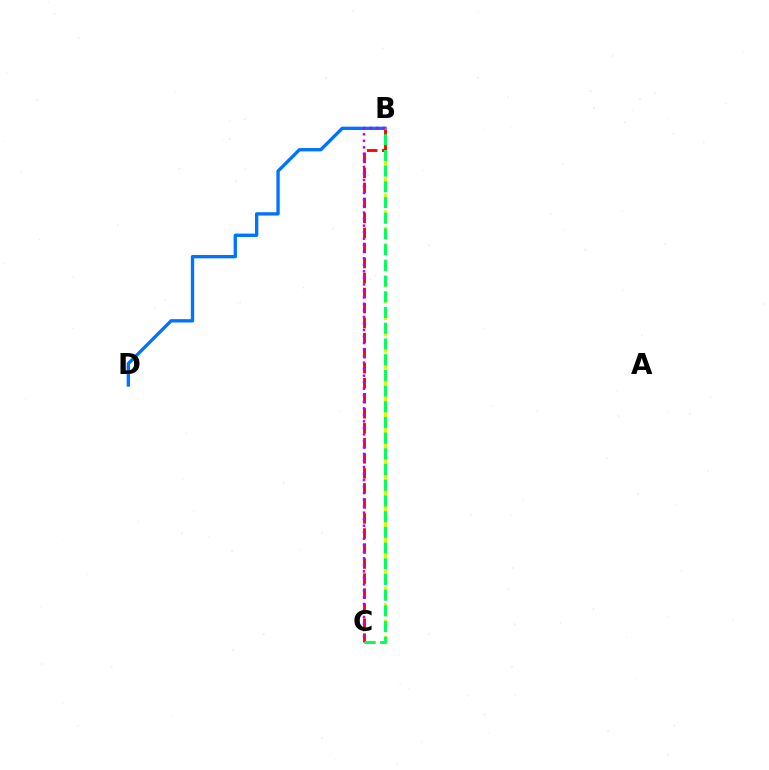{('B', 'C'): [{'color': '#d1ff00', 'line_style': 'dashed', 'thickness': 2.22}, {'color': '#ff0000', 'line_style': 'dashed', 'thickness': 2.04}, {'color': '#00ff5c', 'line_style': 'dashed', 'thickness': 2.13}, {'color': '#b900ff', 'line_style': 'dotted', 'thickness': 1.77}], ('B', 'D'): [{'color': '#0074ff', 'line_style': 'solid', 'thickness': 2.41}]}